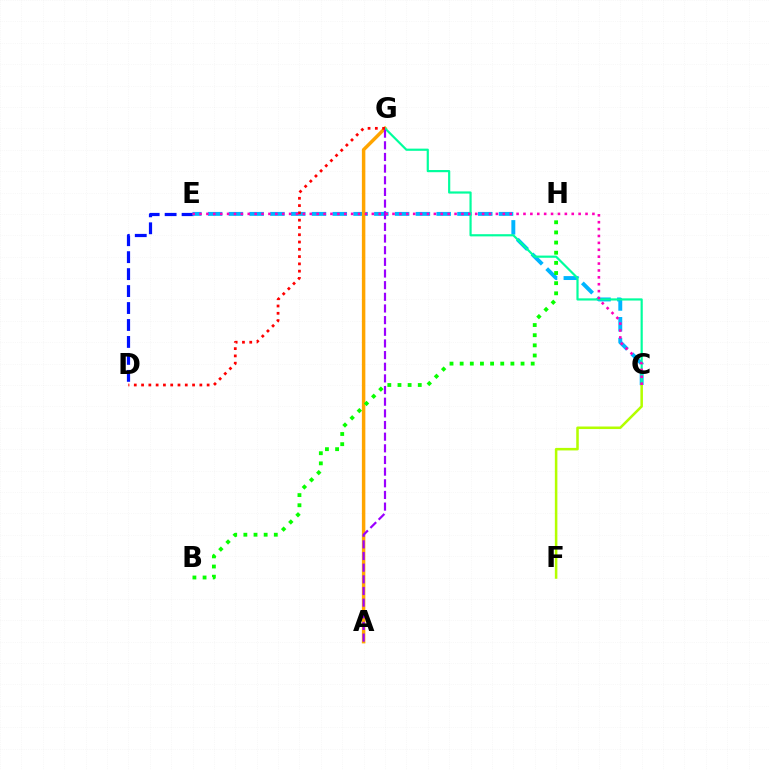{('D', 'E'): [{'color': '#0010ff', 'line_style': 'dashed', 'thickness': 2.3}], ('C', 'E'): [{'color': '#00b5ff', 'line_style': 'dashed', 'thickness': 2.82}, {'color': '#ff00bd', 'line_style': 'dotted', 'thickness': 1.87}], ('A', 'G'): [{'color': '#ffa500', 'line_style': 'solid', 'thickness': 2.49}, {'color': '#9b00ff', 'line_style': 'dashed', 'thickness': 1.58}], ('C', 'G'): [{'color': '#00ff9d', 'line_style': 'solid', 'thickness': 1.57}], ('D', 'G'): [{'color': '#ff0000', 'line_style': 'dotted', 'thickness': 1.98}], ('B', 'H'): [{'color': '#08ff00', 'line_style': 'dotted', 'thickness': 2.76}], ('C', 'F'): [{'color': '#b3ff00', 'line_style': 'solid', 'thickness': 1.83}]}